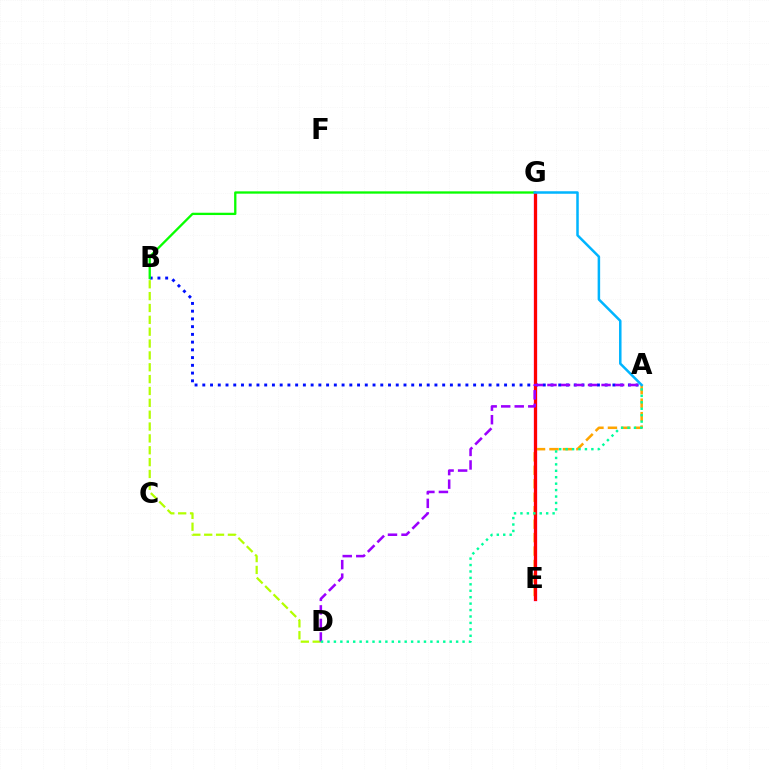{('E', 'G'): [{'color': '#ff00bd', 'line_style': 'solid', 'thickness': 2.44}, {'color': '#ff0000', 'line_style': 'solid', 'thickness': 2.15}], ('B', 'D'): [{'color': '#b3ff00', 'line_style': 'dashed', 'thickness': 1.61}], ('A', 'E'): [{'color': '#ffa500', 'line_style': 'dashed', 'thickness': 1.83}], ('A', 'B'): [{'color': '#0010ff', 'line_style': 'dotted', 'thickness': 2.1}], ('B', 'G'): [{'color': '#08ff00', 'line_style': 'solid', 'thickness': 1.66}], ('A', 'D'): [{'color': '#9b00ff', 'line_style': 'dashed', 'thickness': 1.84}, {'color': '#00ff9d', 'line_style': 'dotted', 'thickness': 1.75}], ('A', 'G'): [{'color': '#00b5ff', 'line_style': 'solid', 'thickness': 1.81}]}